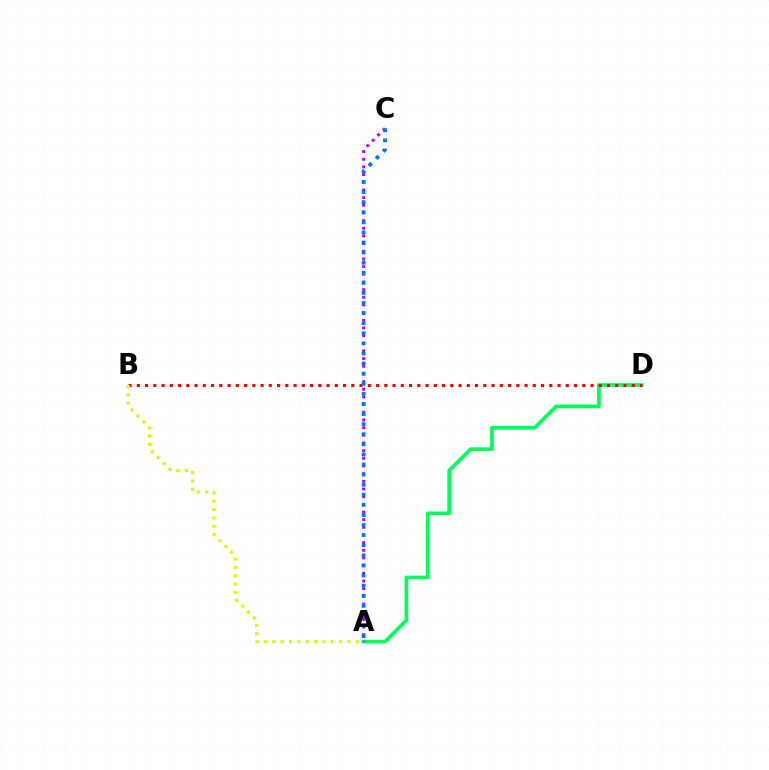{('A', 'D'): [{'color': '#00ff5c', 'line_style': 'solid', 'thickness': 2.64}], ('B', 'D'): [{'color': '#ff0000', 'line_style': 'dotted', 'thickness': 2.24}], ('A', 'B'): [{'color': '#d1ff00', 'line_style': 'dotted', 'thickness': 2.27}], ('A', 'C'): [{'color': '#b900ff', 'line_style': 'dotted', 'thickness': 2.08}, {'color': '#0074ff', 'line_style': 'dotted', 'thickness': 2.74}]}